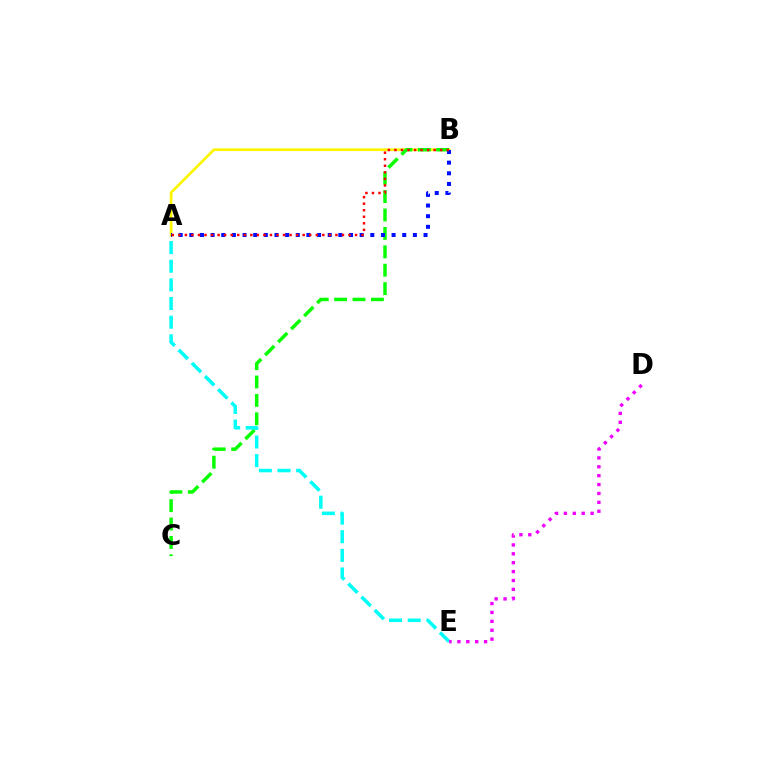{('A', 'B'): [{'color': '#fcf500', 'line_style': 'solid', 'thickness': 1.96}, {'color': '#0010ff', 'line_style': 'dotted', 'thickness': 2.89}, {'color': '#ff0000', 'line_style': 'dotted', 'thickness': 1.78}], ('B', 'C'): [{'color': '#08ff00', 'line_style': 'dashed', 'thickness': 2.5}], ('A', 'E'): [{'color': '#00fff6', 'line_style': 'dashed', 'thickness': 2.53}], ('D', 'E'): [{'color': '#ee00ff', 'line_style': 'dotted', 'thickness': 2.42}]}